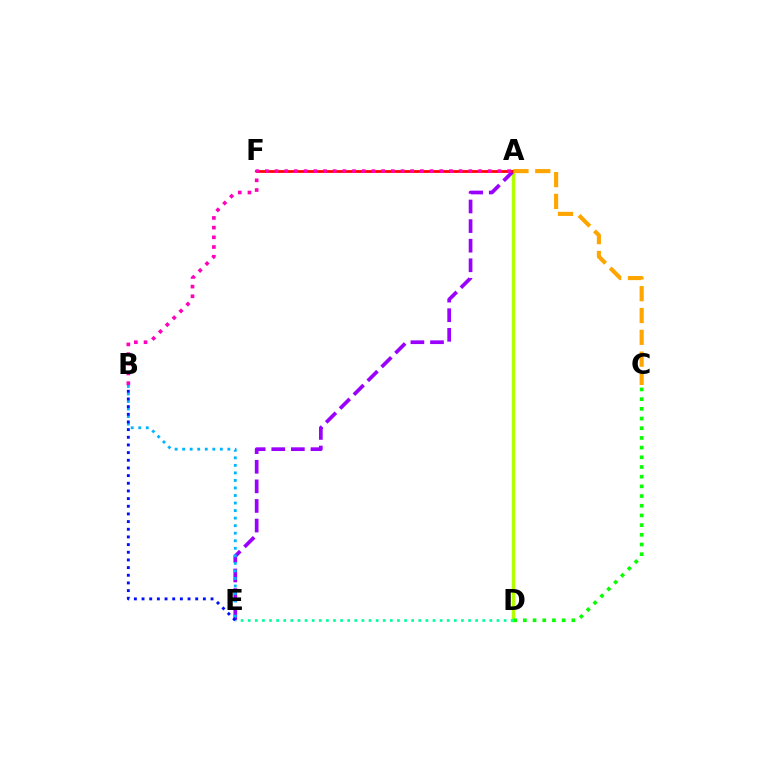{('A', 'D'): [{'color': '#b3ff00', 'line_style': 'solid', 'thickness': 2.49}], ('A', 'E'): [{'color': '#9b00ff', 'line_style': 'dashed', 'thickness': 2.66}], ('B', 'E'): [{'color': '#00b5ff', 'line_style': 'dotted', 'thickness': 2.05}, {'color': '#0010ff', 'line_style': 'dotted', 'thickness': 2.08}], ('A', 'F'): [{'color': '#ff0000', 'line_style': 'solid', 'thickness': 1.97}], ('C', 'D'): [{'color': '#08ff00', 'line_style': 'dotted', 'thickness': 2.63}], ('A', 'B'): [{'color': '#ff00bd', 'line_style': 'dotted', 'thickness': 2.63}], ('D', 'E'): [{'color': '#00ff9d', 'line_style': 'dotted', 'thickness': 1.93}], ('A', 'C'): [{'color': '#ffa500', 'line_style': 'dashed', 'thickness': 2.96}]}